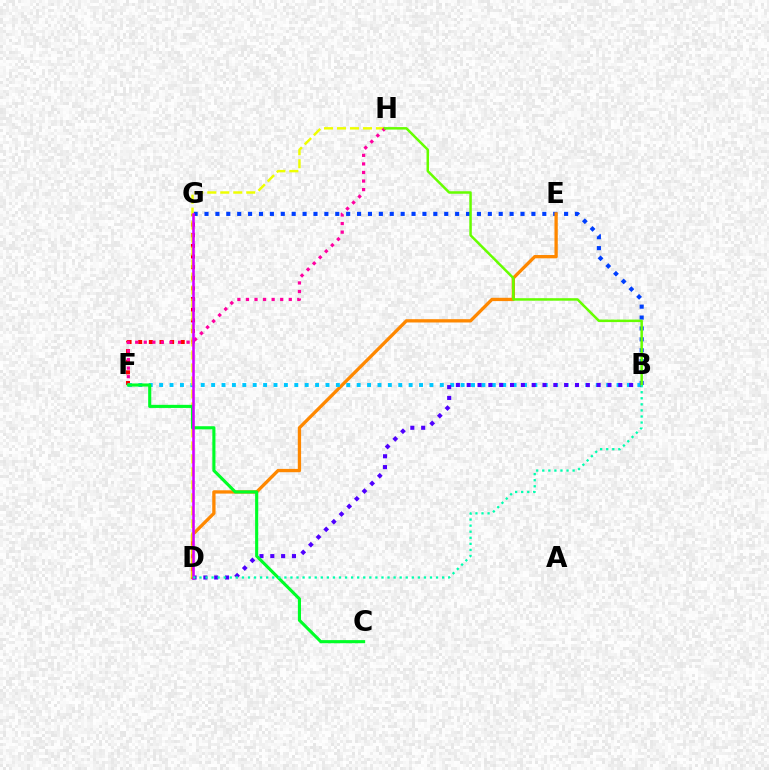{('B', 'G'): [{'color': '#003fff', 'line_style': 'dotted', 'thickness': 2.96}], ('D', 'E'): [{'color': '#ff8800', 'line_style': 'solid', 'thickness': 2.38}], ('F', 'G'): [{'color': '#ff0000', 'line_style': 'dotted', 'thickness': 2.89}], ('B', 'F'): [{'color': '#00c7ff', 'line_style': 'dotted', 'thickness': 2.82}], ('B', 'D'): [{'color': '#4f00ff', 'line_style': 'dotted', 'thickness': 2.94}, {'color': '#00ffaf', 'line_style': 'dotted', 'thickness': 1.65}], ('D', 'H'): [{'color': '#eeff00', 'line_style': 'dashed', 'thickness': 1.76}], ('F', 'H'): [{'color': '#ff00a0', 'line_style': 'dotted', 'thickness': 2.33}], ('C', 'F'): [{'color': '#00ff27', 'line_style': 'solid', 'thickness': 2.24}], ('B', 'H'): [{'color': '#66ff00', 'line_style': 'solid', 'thickness': 1.8}], ('D', 'G'): [{'color': '#d600ff', 'line_style': 'solid', 'thickness': 1.86}]}